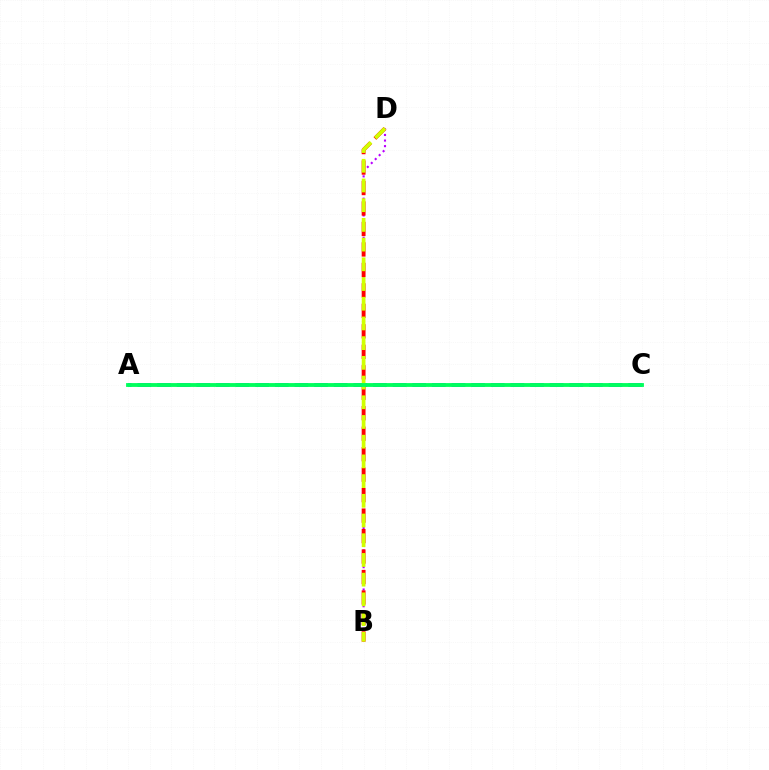{('B', 'D'): [{'color': '#b900ff', 'line_style': 'dotted', 'thickness': 1.52}, {'color': '#ff0000', 'line_style': 'dashed', 'thickness': 2.78}, {'color': '#d1ff00', 'line_style': 'dashed', 'thickness': 2.68}], ('A', 'C'): [{'color': '#0074ff', 'line_style': 'dashed', 'thickness': 2.67}, {'color': '#00ff5c', 'line_style': 'solid', 'thickness': 2.76}]}